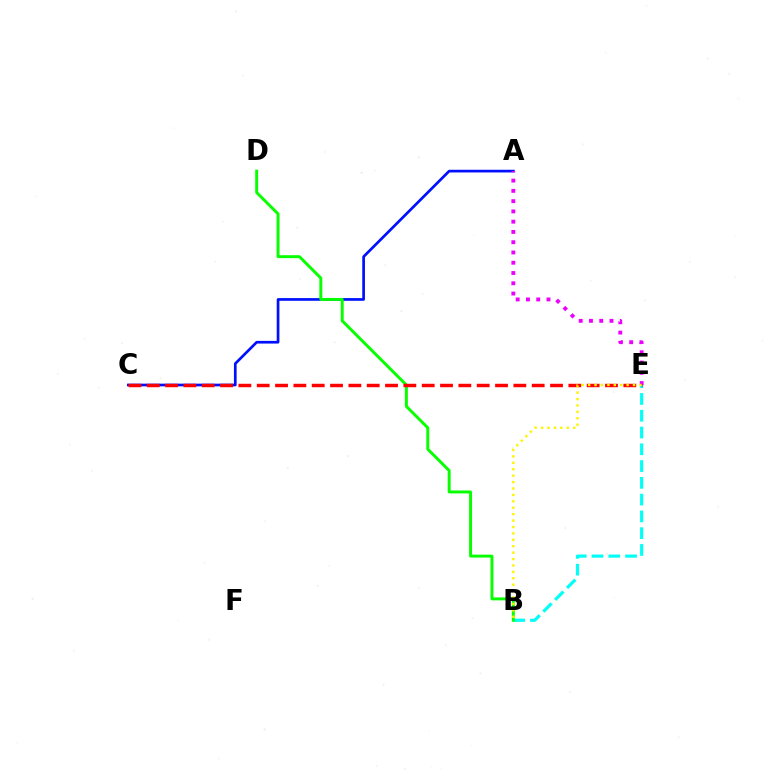{('A', 'C'): [{'color': '#0010ff', 'line_style': 'solid', 'thickness': 1.94}], ('A', 'E'): [{'color': '#ee00ff', 'line_style': 'dotted', 'thickness': 2.79}], ('B', 'E'): [{'color': '#00fff6', 'line_style': 'dashed', 'thickness': 2.28}, {'color': '#fcf500', 'line_style': 'dotted', 'thickness': 1.74}], ('B', 'D'): [{'color': '#08ff00', 'line_style': 'solid', 'thickness': 2.12}], ('C', 'E'): [{'color': '#ff0000', 'line_style': 'dashed', 'thickness': 2.49}]}